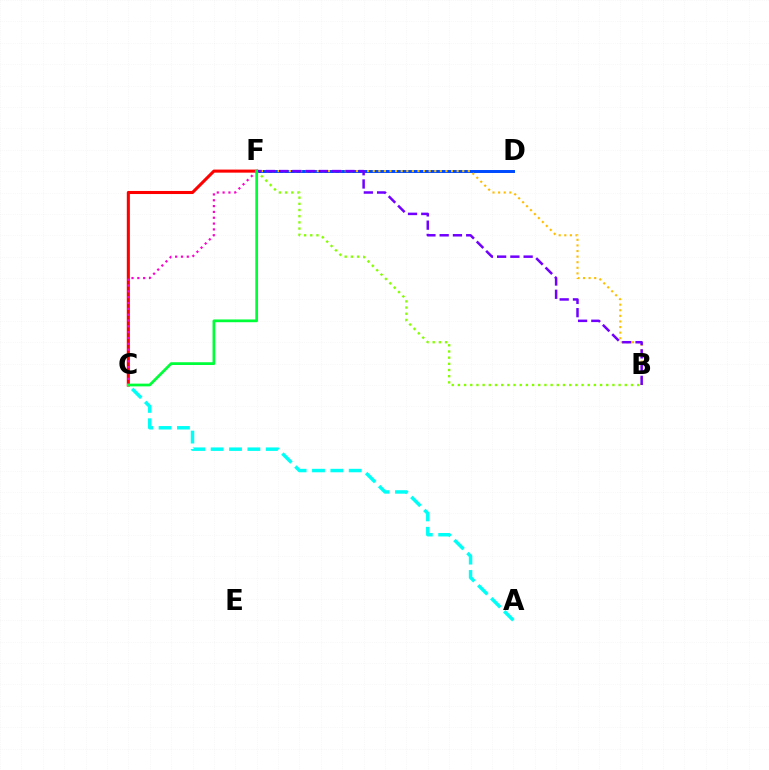{('D', 'F'): [{'color': '#004bff', 'line_style': 'solid', 'thickness': 2.14}], ('C', 'F'): [{'color': '#ff0000', 'line_style': 'solid', 'thickness': 2.21}, {'color': '#ff00cf', 'line_style': 'dotted', 'thickness': 1.58}, {'color': '#00ff39', 'line_style': 'solid', 'thickness': 1.98}], ('A', 'C'): [{'color': '#00fff6', 'line_style': 'dashed', 'thickness': 2.5}], ('B', 'F'): [{'color': '#ffbd00', 'line_style': 'dotted', 'thickness': 1.52}, {'color': '#84ff00', 'line_style': 'dotted', 'thickness': 1.68}, {'color': '#7200ff', 'line_style': 'dashed', 'thickness': 1.8}]}